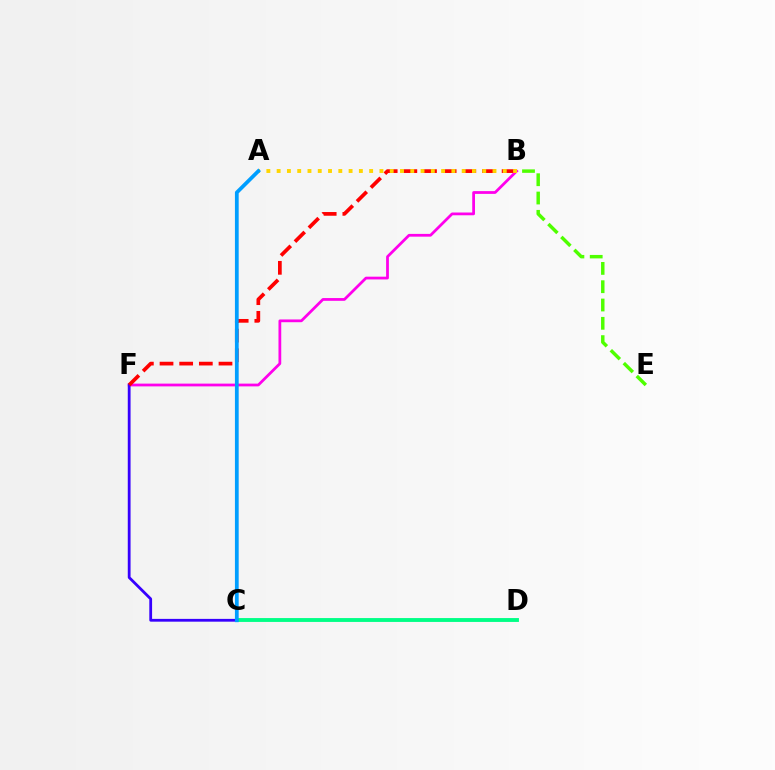{('B', 'F'): [{'color': '#ff00ed', 'line_style': 'solid', 'thickness': 1.99}, {'color': '#ff0000', 'line_style': 'dashed', 'thickness': 2.67}], ('C', 'D'): [{'color': '#00ff86', 'line_style': 'solid', 'thickness': 2.78}], ('C', 'F'): [{'color': '#3700ff', 'line_style': 'solid', 'thickness': 2.01}], ('A', 'B'): [{'color': '#ffd500', 'line_style': 'dotted', 'thickness': 2.79}], ('A', 'C'): [{'color': '#009eff', 'line_style': 'solid', 'thickness': 2.7}], ('B', 'E'): [{'color': '#4fff00', 'line_style': 'dashed', 'thickness': 2.49}]}